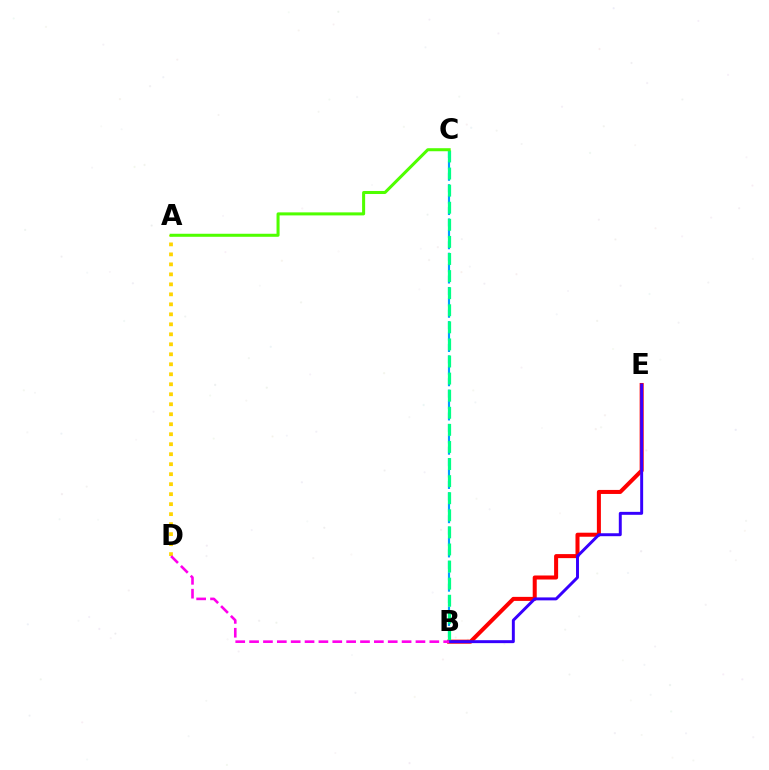{('A', 'D'): [{'color': '#ffd500', 'line_style': 'dotted', 'thickness': 2.71}], ('B', 'C'): [{'color': '#009eff', 'line_style': 'dashed', 'thickness': 1.55}, {'color': '#00ff86', 'line_style': 'dashed', 'thickness': 2.32}], ('B', 'E'): [{'color': '#ff0000', 'line_style': 'solid', 'thickness': 2.9}, {'color': '#3700ff', 'line_style': 'solid', 'thickness': 2.12}], ('A', 'C'): [{'color': '#4fff00', 'line_style': 'solid', 'thickness': 2.18}], ('B', 'D'): [{'color': '#ff00ed', 'line_style': 'dashed', 'thickness': 1.88}]}